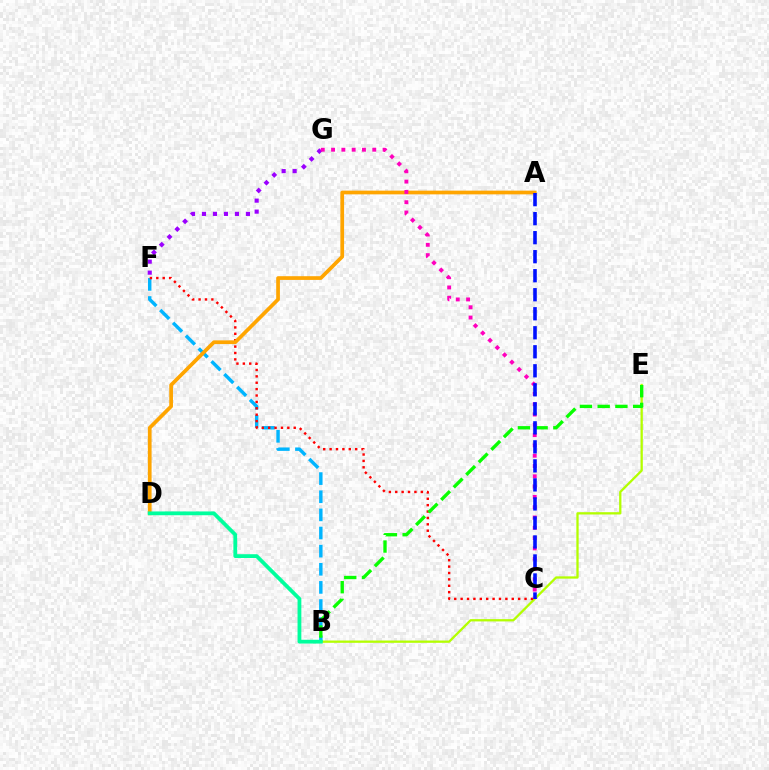{('B', 'E'): [{'color': '#b3ff00', 'line_style': 'solid', 'thickness': 1.65}, {'color': '#08ff00', 'line_style': 'dashed', 'thickness': 2.41}], ('B', 'F'): [{'color': '#00b5ff', 'line_style': 'dashed', 'thickness': 2.46}], ('C', 'F'): [{'color': '#ff0000', 'line_style': 'dotted', 'thickness': 1.74}], ('F', 'G'): [{'color': '#9b00ff', 'line_style': 'dotted', 'thickness': 2.99}], ('A', 'D'): [{'color': '#ffa500', 'line_style': 'solid', 'thickness': 2.68}], ('B', 'D'): [{'color': '#00ff9d', 'line_style': 'solid', 'thickness': 2.73}], ('C', 'G'): [{'color': '#ff00bd', 'line_style': 'dotted', 'thickness': 2.8}], ('A', 'C'): [{'color': '#0010ff', 'line_style': 'dashed', 'thickness': 2.58}]}